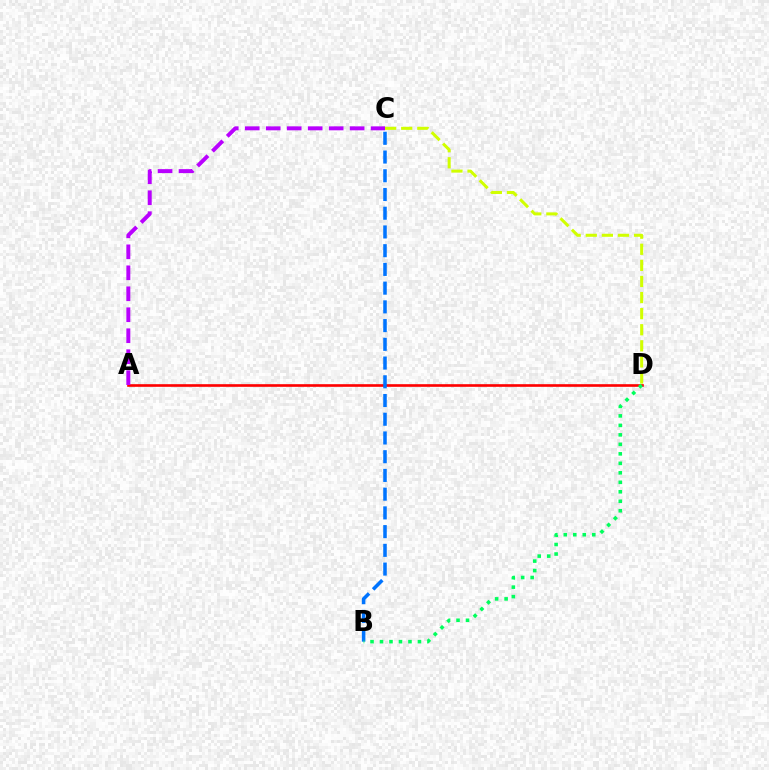{('A', 'D'): [{'color': '#ff0000', 'line_style': 'solid', 'thickness': 1.9}], ('B', 'C'): [{'color': '#0074ff', 'line_style': 'dashed', 'thickness': 2.54}], ('A', 'C'): [{'color': '#b900ff', 'line_style': 'dashed', 'thickness': 2.85}], ('C', 'D'): [{'color': '#d1ff00', 'line_style': 'dashed', 'thickness': 2.19}], ('B', 'D'): [{'color': '#00ff5c', 'line_style': 'dotted', 'thickness': 2.58}]}